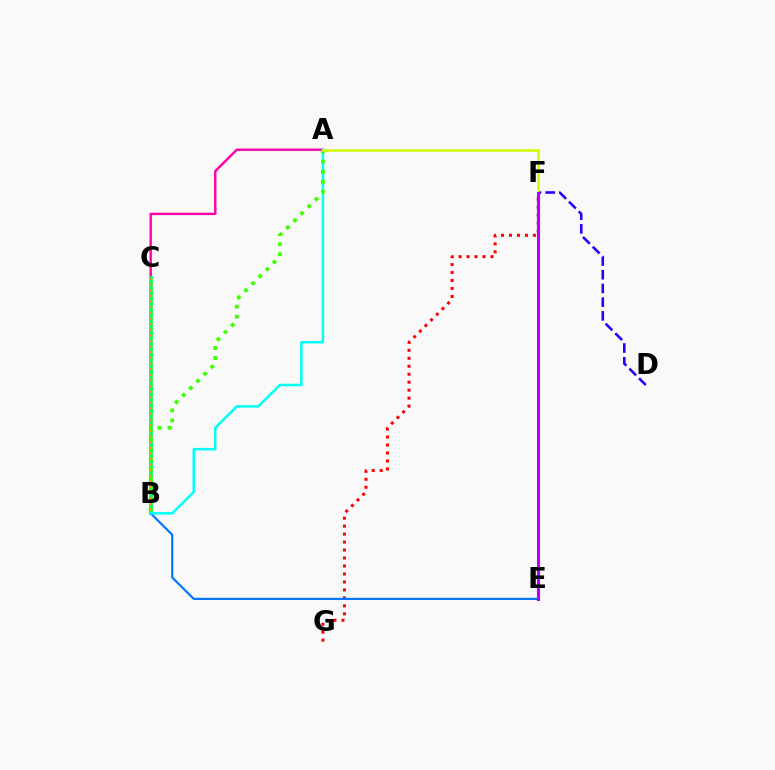{('D', 'F'): [{'color': '#2500ff', 'line_style': 'dashed', 'thickness': 1.86}], ('A', 'C'): [{'color': '#ff00ac', 'line_style': 'solid', 'thickness': 1.74}], ('B', 'C'): [{'color': '#00ff5c', 'line_style': 'solid', 'thickness': 2.66}, {'color': '#ff9400', 'line_style': 'dotted', 'thickness': 1.53}], ('F', 'G'): [{'color': '#ff0000', 'line_style': 'dotted', 'thickness': 2.17}], ('B', 'E'): [{'color': '#0074ff', 'line_style': 'solid', 'thickness': 1.55}], ('A', 'B'): [{'color': '#00fff6', 'line_style': 'solid', 'thickness': 1.8}, {'color': '#3dff00', 'line_style': 'dotted', 'thickness': 2.73}], ('A', 'F'): [{'color': '#d1ff00', 'line_style': 'solid', 'thickness': 1.86}], ('E', 'F'): [{'color': '#b900ff', 'line_style': 'solid', 'thickness': 2.22}]}